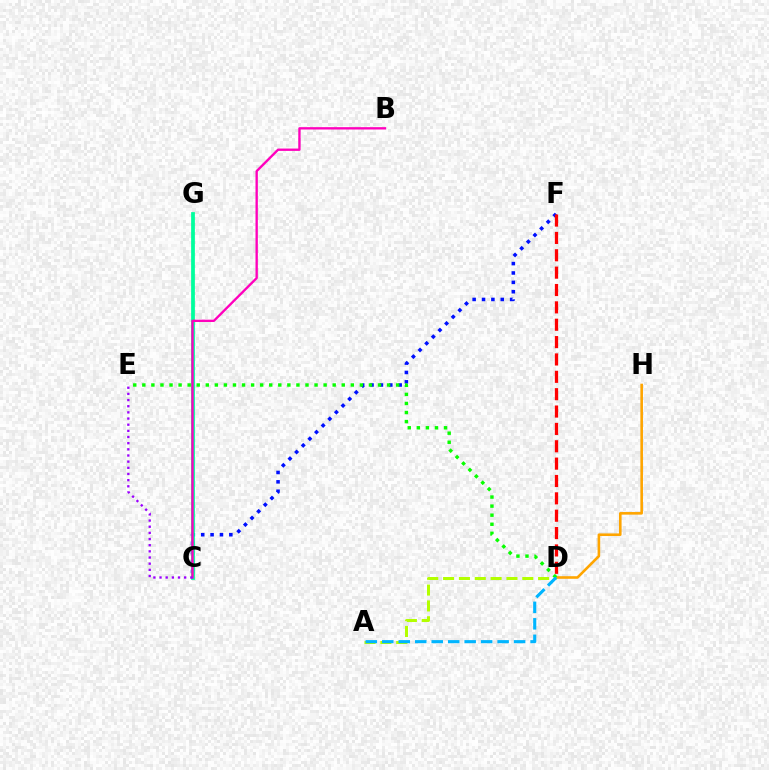{('C', 'F'): [{'color': '#0010ff', 'line_style': 'dotted', 'thickness': 2.55}], ('C', 'G'): [{'color': '#00ff9d', 'line_style': 'solid', 'thickness': 2.7}], ('A', 'D'): [{'color': '#b3ff00', 'line_style': 'dashed', 'thickness': 2.15}, {'color': '#00b5ff', 'line_style': 'dashed', 'thickness': 2.24}], ('D', 'H'): [{'color': '#ffa500', 'line_style': 'solid', 'thickness': 1.88}], ('B', 'C'): [{'color': '#ff00bd', 'line_style': 'solid', 'thickness': 1.69}], ('C', 'E'): [{'color': '#9b00ff', 'line_style': 'dotted', 'thickness': 1.67}], ('D', 'F'): [{'color': '#ff0000', 'line_style': 'dashed', 'thickness': 2.36}], ('D', 'E'): [{'color': '#08ff00', 'line_style': 'dotted', 'thickness': 2.46}]}